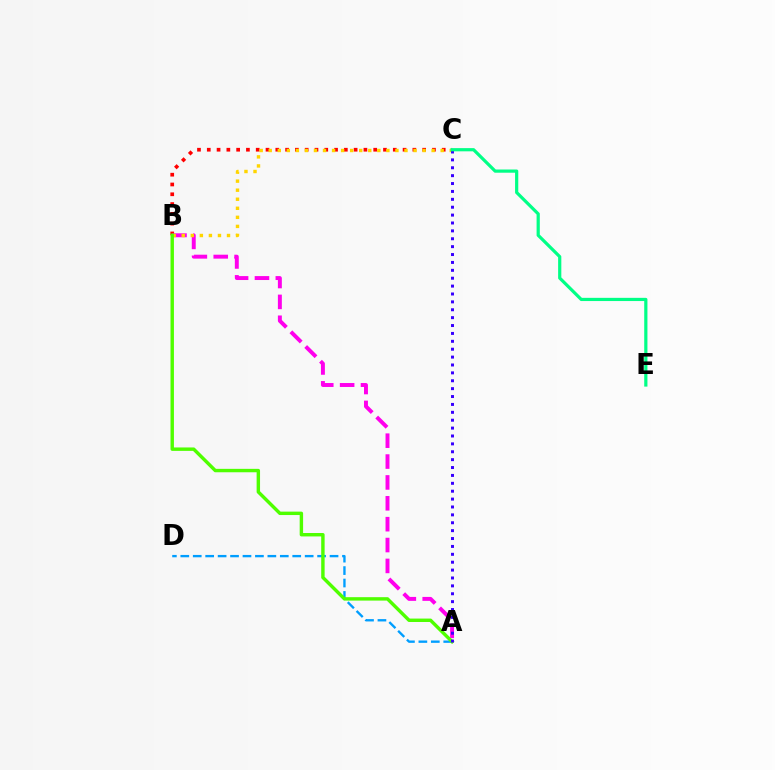{('B', 'C'): [{'color': '#ff0000', 'line_style': 'dotted', 'thickness': 2.66}, {'color': '#ffd500', 'line_style': 'dotted', 'thickness': 2.46}], ('A', 'D'): [{'color': '#009eff', 'line_style': 'dashed', 'thickness': 1.69}], ('A', 'B'): [{'color': '#ff00ed', 'line_style': 'dashed', 'thickness': 2.84}, {'color': '#4fff00', 'line_style': 'solid', 'thickness': 2.46}], ('A', 'C'): [{'color': '#3700ff', 'line_style': 'dotted', 'thickness': 2.14}], ('C', 'E'): [{'color': '#00ff86', 'line_style': 'solid', 'thickness': 2.31}]}